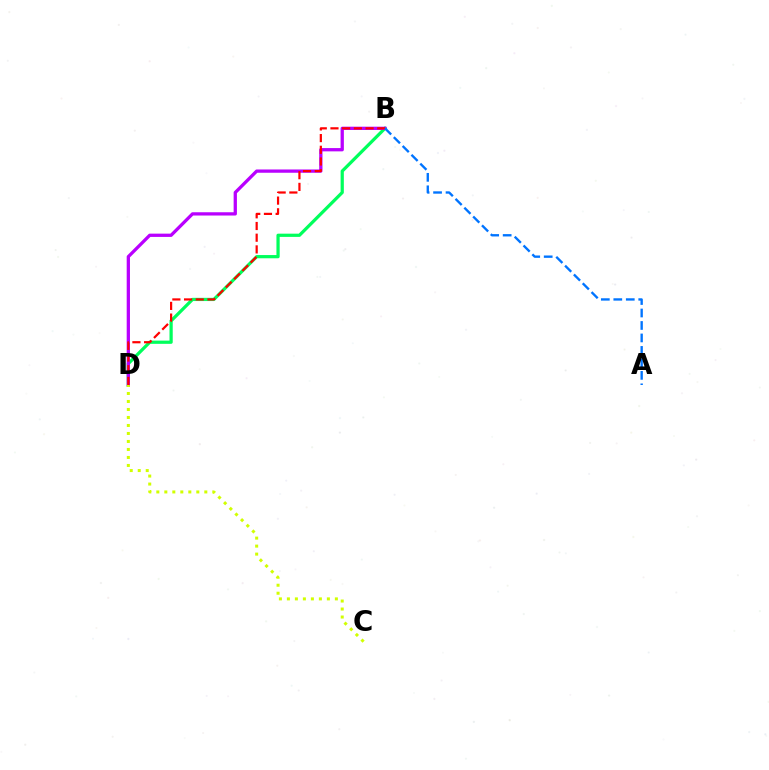{('B', 'D'): [{'color': '#00ff5c', 'line_style': 'solid', 'thickness': 2.32}, {'color': '#b900ff', 'line_style': 'solid', 'thickness': 2.36}, {'color': '#ff0000', 'line_style': 'dashed', 'thickness': 1.59}], ('C', 'D'): [{'color': '#d1ff00', 'line_style': 'dotted', 'thickness': 2.17}], ('A', 'B'): [{'color': '#0074ff', 'line_style': 'dashed', 'thickness': 1.69}]}